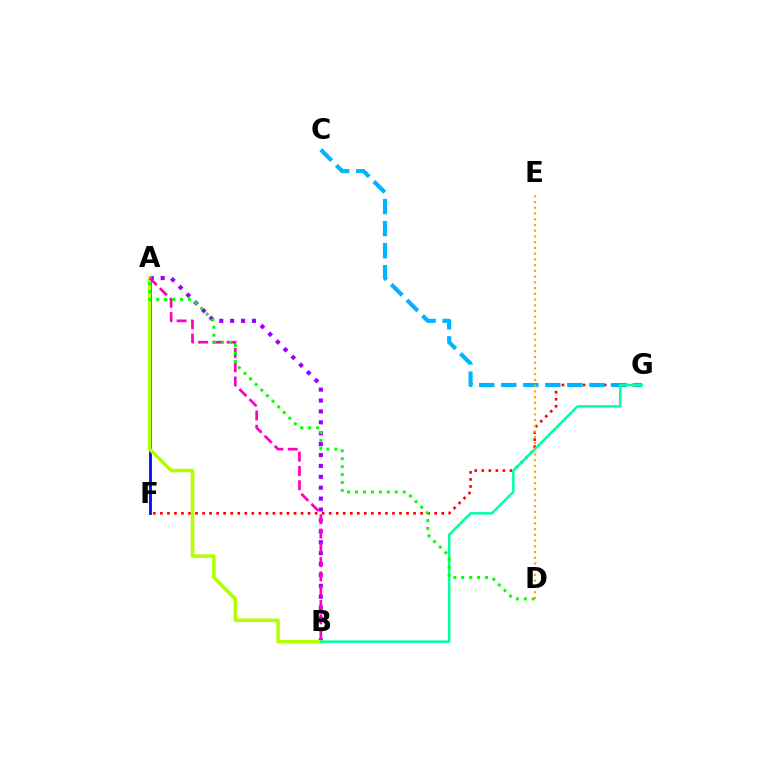{('F', 'G'): [{'color': '#ff0000', 'line_style': 'dotted', 'thickness': 1.91}], ('C', 'G'): [{'color': '#00b5ff', 'line_style': 'dashed', 'thickness': 3.0}], ('A', 'B'): [{'color': '#9b00ff', 'line_style': 'dotted', 'thickness': 2.96}, {'color': '#b3ff00', 'line_style': 'solid', 'thickness': 2.57}, {'color': '#ff00bd', 'line_style': 'dashed', 'thickness': 1.94}], ('A', 'F'): [{'color': '#0010ff', 'line_style': 'solid', 'thickness': 2.05}], ('B', 'G'): [{'color': '#00ff9d', 'line_style': 'solid', 'thickness': 1.78}], ('A', 'D'): [{'color': '#08ff00', 'line_style': 'dotted', 'thickness': 2.16}], ('D', 'E'): [{'color': '#ffa500', 'line_style': 'dotted', 'thickness': 1.56}]}